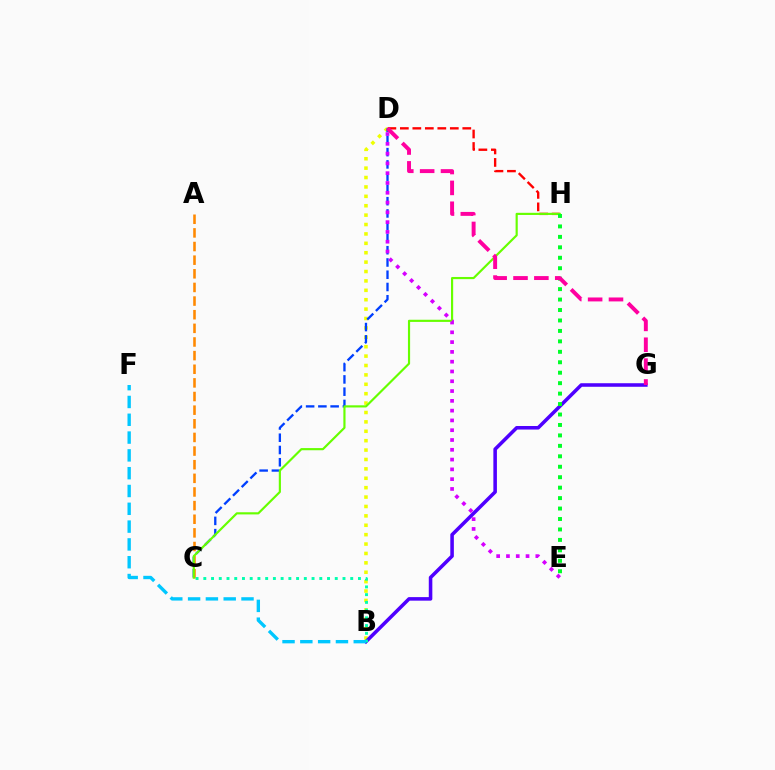{('B', 'D'): [{'color': '#eeff00', 'line_style': 'dotted', 'thickness': 2.55}], ('D', 'H'): [{'color': '#ff0000', 'line_style': 'dashed', 'thickness': 1.7}], ('C', 'D'): [{'color': '#003fff', 'line_style': 'dashed', 'thickness': 1.67}], ('A', 'C'): [{'color': '#ff8800', 'line_style': 'dashed', 'thickness': 1.85}], ('C', 'H'): [{'color': '#66ff00', 'line_style': 'solid', 'thickness': 1.56}], ('B', 'G'): [{'color': '#4f00ff', 'line_style': 'solid', 'thickness': 2.56}], ('B', 'C'): [{'color': '#00ffaf', 'line_style': 'dotted', 'thickness': 2.1}], ('E', 'H'): [{'color': '#00ff27', 'line_style': 'dotted', 'thickness': 2.84}], ('D', 'G'): [{'color': '#ff00a0', 'line_style': 'dashed', 'thickness': 2.83}], ('D', 'E'): [{'color': '#d600ff', 'line_style': 'dotted', 'thickness': 2.66}], ('B', 'F'): [{'color': '#00c7ff', 'line_style': 'dashed', 'thickness': 2.42}]}